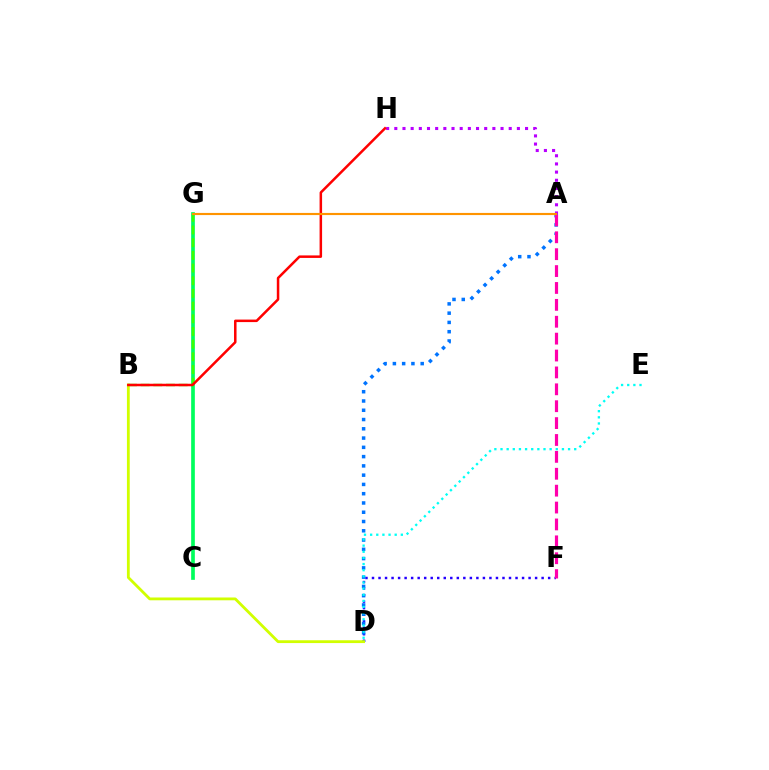{('D', 'F'): [{'color': '#2500ff', 'line_style': 'dotted', 'thickness': 1.77}], ('A', 'D'): [{'color': '#0074ff', 'line_style': 'dotted', 'thickness': 2.52}], ('C', 'G'): [{'color': '#00ff5c', 'line_style': 'solid', 'thickness': 2.65}], ('B', 'G'): [{'color': '#3dff00', 'line_style': 'dashed', 'thickness': 1.72}], ('B', 'D'): [{'color': '#d1ff00', 'line_style': 'solid', 'thickness': 2.02}], ('A', 'H'): [{'color': '#b900ff', 'line_style': 'dotted', 'thickness': 2.22}], ('B', 'H'): [{'color': '#ff0000', 'line_style': 'solid', 'thickness': 1.81}], ('A', 'F'): [{'color': '#ff00ac', 'line_style': 'dashed', 'thickness': 2.29}], ('A', 'G'): [{'color': '#ff9400', 'line_style': 'solid', 'thickness': 1.55}], ('D', 'E'): [{'color': '#00fff6', 'line_style': 'dotted', 'thickness': 1.67}]}